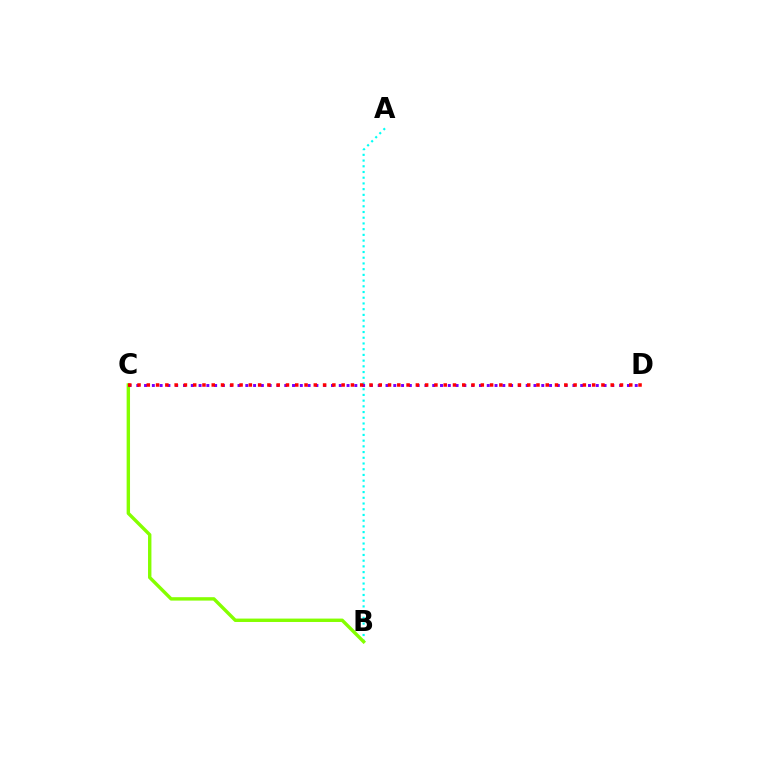{('A', 'B'): [{'color': '#00fff6', 'line_style': 'dotted', 'thickness': 1.55}], ('B', 'C'): [{'color': '#84ff00', 'line_style': 'solid', 'thickness': 2.45}], ('C', 'D'): [{'color': '#7200ff', 'line_style': 'dotted', 'thickness': 2.12}, {'color': '#ff0000', 'line_style': 'dotted', 'thickness': 2.52}]}